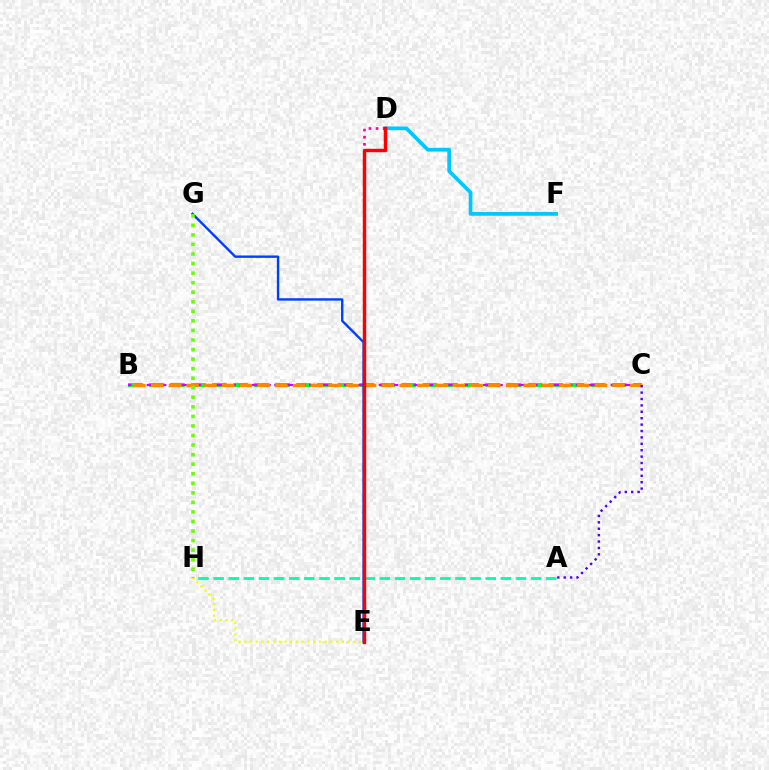{('D', 'F'): [{'color': '#00c7ff', 'line_style': 'solid', 'thickness': 2.68}], ('B', 'C'): [{'color': '#00ff27', 'line_style': 'dashed', 'thickness': 2.86}, {'color': '#d600ff', 'line_style': 'dashed', 'thickness': 1.58}, {'color': '#ff8800', 'line_style': 'dashed', 'thickness': 2.41}], ('E', 'H'): [{'color': '#eeff00', 'line_style': 'dotted', 'thickness': 1.56}], ('E', 'G'): [{'color': '#003fff', 'line_style': 'solid', 'thickness': 1.72}], ('A', 'H'): [{'color': '#00ffaf', 'line_style': 'dashed', 'thickness': 2.05}], ('A', 'C'): [{'color': '#4f00ff', 'line_style': 'dotted', 'thickness': 1.74}], ('D', 'E'): [{'color': '#ff00a0', 'line_style': 'dotted', 'thickness': 1.93}, {'color': '#ff0000', 'line_style': 'solid', 'thickness': 2.48}], ('G', 'H'): [{'color': '#66ff00', 'line_style': 'dotted', 'thickness': 2.6}]}